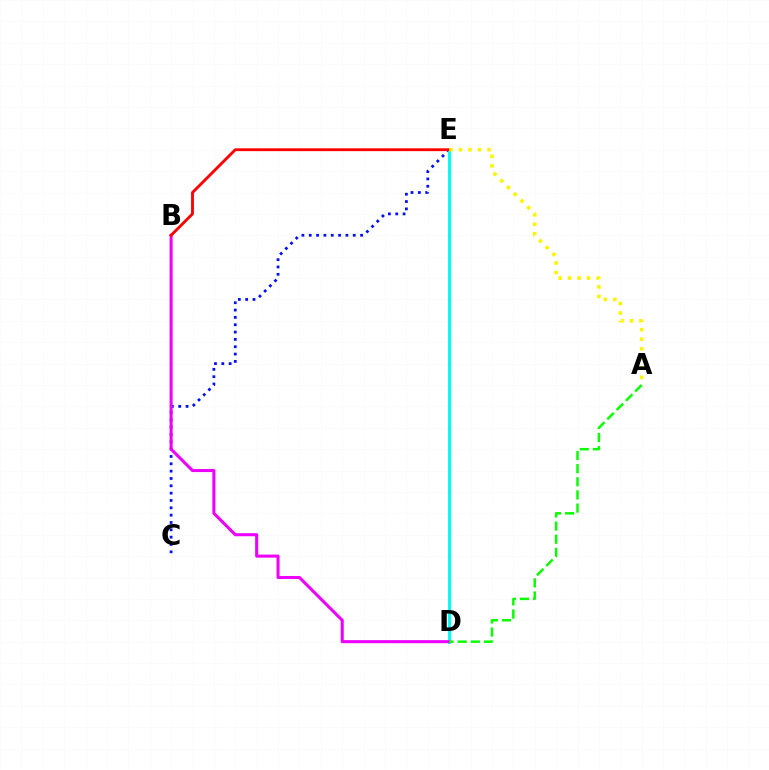{('C', 'E'): [{'color': '#0010ff', 'line_style': 'dotted', 'thickness': 1.99}], ('D', 'E'): [{'color': '#00fff6', 'line_style': 'solid', 'thickness': 2.15}], ('B', 'D'): [{'color': '#ee00ff', 'line_style': 'solid', 'thickness': 2.2}], ('A', 'D'): [{'color': '#08ff00', 'line_style': 'dashed', 'thickness': 1.78}], ('B', 'E'): [{'color': '#ff0000', 'line_style': 'solid', 'thickness': 2.05}], ('A', 'E'): [{'color': '#fcf500', 'line_style': 'dotted', 'thickness': 2.59}]}